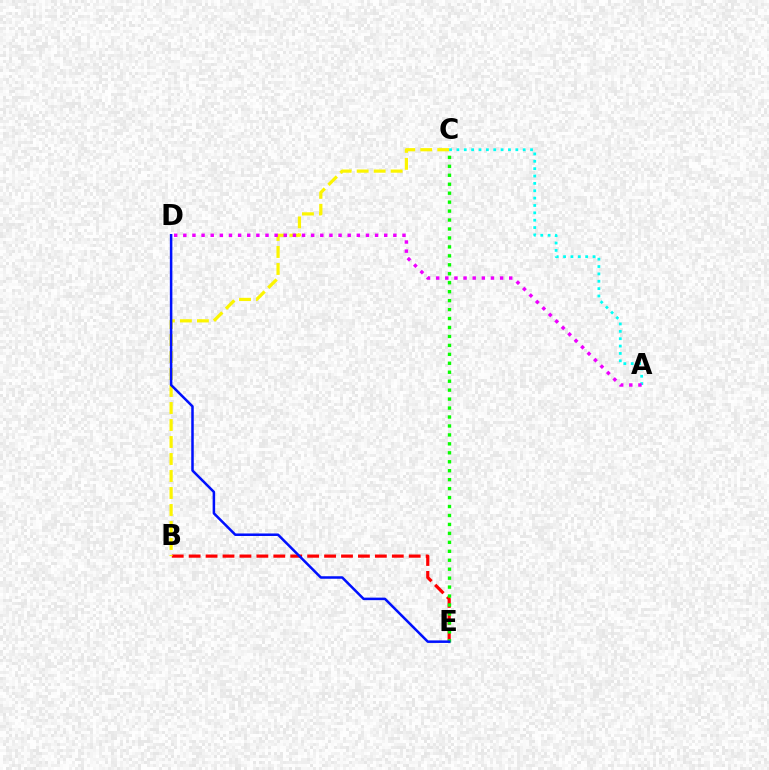{('B', 'E'): [{'color': '#ff0000', 'line_style': 'dashed', 'thickness': 2.3}], ('B', 'C'): [{'color': '#fcf500', 'line_style': 'dashed', 'thickness': 2.31}], ('C', 'E'): [{'color': '#08ff00', 'line_style': 'dotted', 'thickness': 2.43}], ('D', 'E'): [{'color': '#0010ff', 'line_style': 'solid', 'thickness': 1.81}], ('A', 'C'): [{'color': '#00fff6', 'line_style': 'dotted', 'thickness': 2.0}], ('A', 'D'): [{'color': '#ee00ff', 'line_style': 'dotted', 'thickness': 2.48}]}